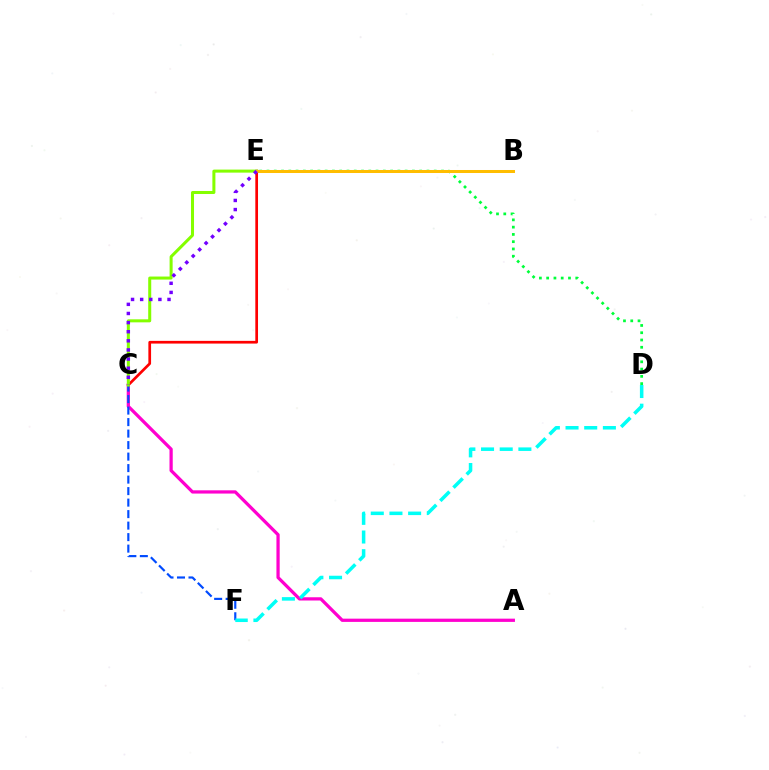{('A', 'C'): [{'color': '#ff00cf', 'line_style': 'solid', 'thickness': 2.34}], ('C', 'E'): [{'color': '#ff0000', 'line_style': 'solid', 'thickness': 1.95}, {'color': '#84ff00', 'line_style': 'solid', 'thickness': 2.18}, {'color': '#7200ff', 'line_style': 'dotted', 'thickness': 2.48}], ('C', 'F'): [{'color': '#004bff', 'line_style': 'dashed', 'thickness': 1.56}], ('D', 'E'): [{'color': '#00ff39', 'line_style': 'dotted', 'thickness': 1.98}], ('D', 'F'): [{'color': '#00fff6', 'line_style': 'dashed', 'thickness': 2.54}], ('B', 'E'): [{'color': '#ffbd00', 'line_style': 'solid', 'thickness': 2.16}]}